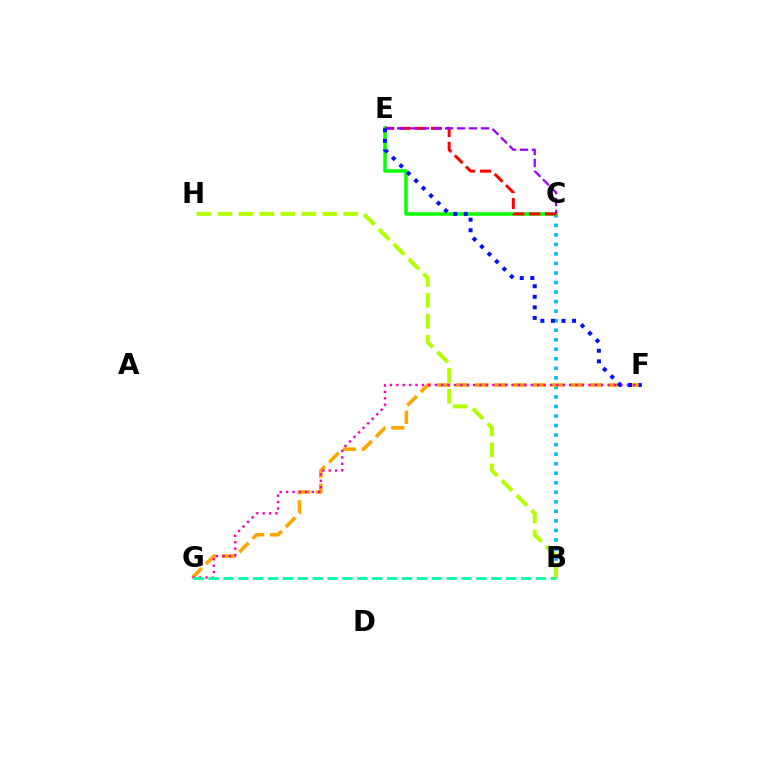{('B', 'C'): [{'color': '#00b5ff', 'line_style': 'dotted', 'thickness': 2.59}], ('C', 'E'): [{'color': '#08ff00', 'line_style': 'solid', 'thickness': 2.53}, {'color': '#ff0000', 'line_style': 'dashed', 'thickness': 2.16}, {'color': '#9b00ff', 'line_style': 'dashed', 'thickness': 1.63}], ('F', 'G'): [{'color': '#ffa500', 'line_style': 'dashed', 'thickness': 2.59}, {'color': '#ff00bd', 'line_style': 'dotted', 'thickness': 1.74}], ('B', 'G'): [{'color': '#00ff9d', 'line_style': 'dashed', 'thickness': 2.02}], ('E', 'F'): [{'color': '#0010ff', 'line_style': 'dotted', 'thickness': 2.87}], ('B', 'H'): [{'color': '#b3ff00', 'line_style': 'dashed', 'thickness': 2.85}]}